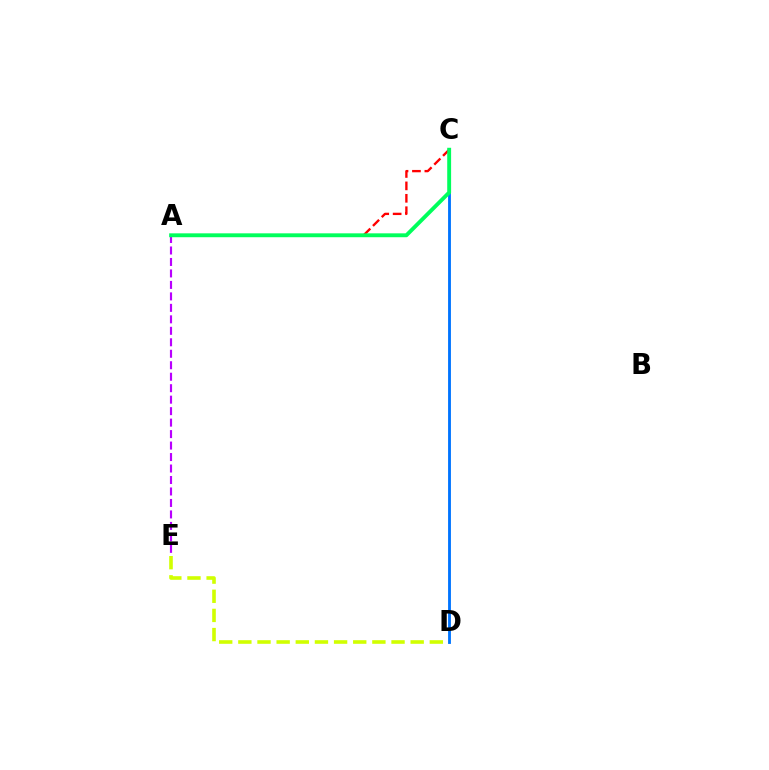{('A', 'E'): [{'color': '#b900ff', 'line_style': 'dashed', 'thickness': 1.56}], ('D', 'E'): [{'color': '#d1ff00', 'line_style': 'dashed', 'thickness': 2.6}], ('C', 'D'): [{'color': '#0074ff', 'line_style': 'solid', 'thickness': 2.05}], ('A', 'C'): [{'color': '#ff0000', 'line_style': 'dashed', 'thickness': 1.69}, {'color': '#00ff5c', 'line_style': 'solid', 'thickness': 2.8}]}